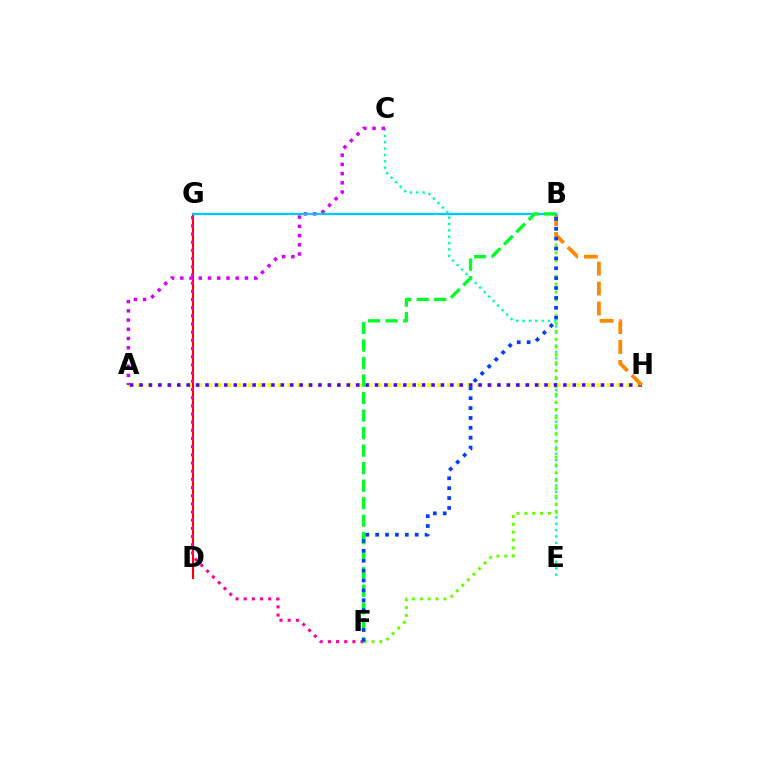{('C', 'E'): [{'color': '#00ffaf', 'line_style': 'dotted', 'thickness': 1.73}], ('B', 'F'): [{'color': '#66ff00', 'line_style': 'dotted', 'thickness': 2.14}, {'color': '#00ff27', 'line_style': 'dashed', 'thickness': 2.38}, {'color': '#003fff', 'line_style': 'dotted', 'thickness': 2.69}], ('D', 'G'): [{'color': '#ff0000', 'line_style': 'solid', 'thickness': 1.51}], ('F', 'G'): [{'color': '#ff00a0', 'line_style': 'dotted', 'thickness': 2.22}], ('A', 'H'): [{'color': '#eeff00', 'line_style': 'dotted', 'thickness': 2.71}, {'color': '#4f00ff', 'line_style': 'dotted', 'thickness': 2.56}], ('A', 'C'): [{'color': '#d600ff', 'line_style': 'dotted', 'thickness': 2.51}], ('B', 'H'): [{'color': '#ff8800', 'line_style': 'dashed', 'thickness': 2.71}], ('B', 'G'): [{'color': '#00c7ff', 'line_style': 'solid', 'thickness': 1.64}]}